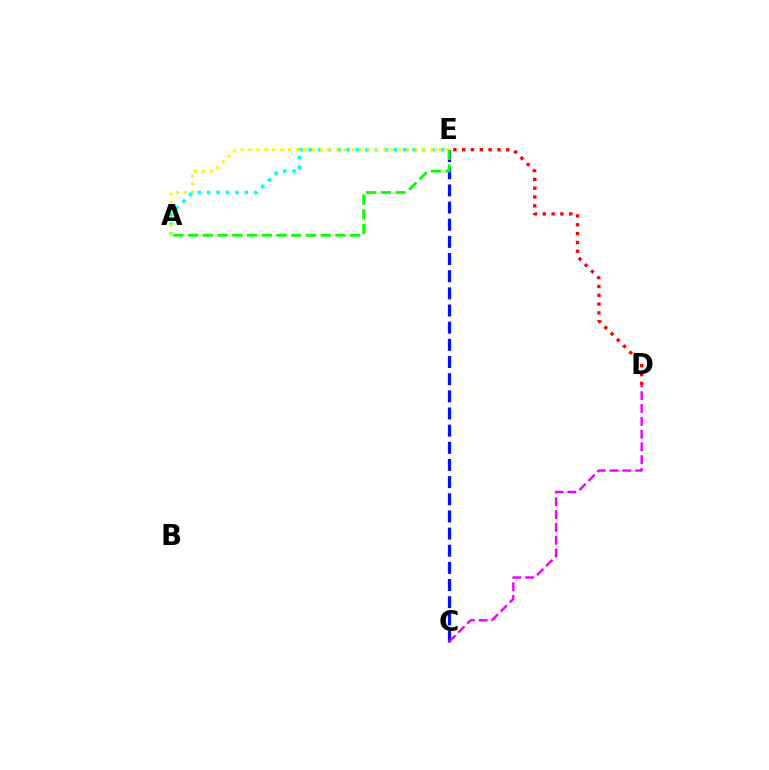{('C', 'E'): [{'color': '#0010ff', 'line_style': 'dashed', 'thickness': 2.33}], ('A', 'E'): [{'color': '#00fff6', 'line_style': 'dotted', 'thickness': 2.56}, {'color': '#fcf500', 'line_style': 'dotted', 'thickness': 2.15}, {'color': '#08ff00', 'line_style': 'dashed', 'thickness': 2.0}], ('C', 'D'): [{'color': '#ee00ff', 'line_style': 'dashed', 'thickness': 1.74}], ('D', 'E'): [{'color': '#ff0000', 'line_style': 'dotted', 'thickness': 2.4}]}